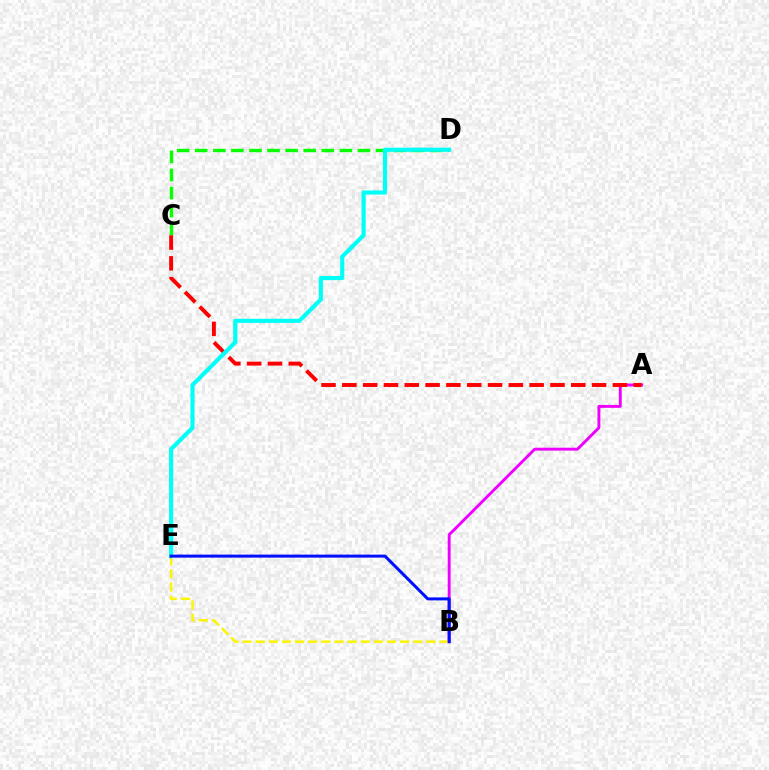{('A', 'B'): [{'color': '#ee00ff', 'line_style': 'solid', 'thickness': 2.09}], ('C', 'D'): [{'color': '#08ff00', 'line_style': 'dashed', 'thickness': 2.46}], ('B', 'E'): [{'color': '#fcf500', 'line_style': 'dashed', 'thickness': 1.78}, {'color': '#0010ff', 'line_style': 'solid', 'thickness': 2.17}], ('A', 'C'): [{'color': '#ff0000', 'line_style': 'dashed', 'thickness': 2.83}], ('D', 'E'): [{'color': '#00fff6', 'line_style': 'solid', 'thickness': 2.98}]}